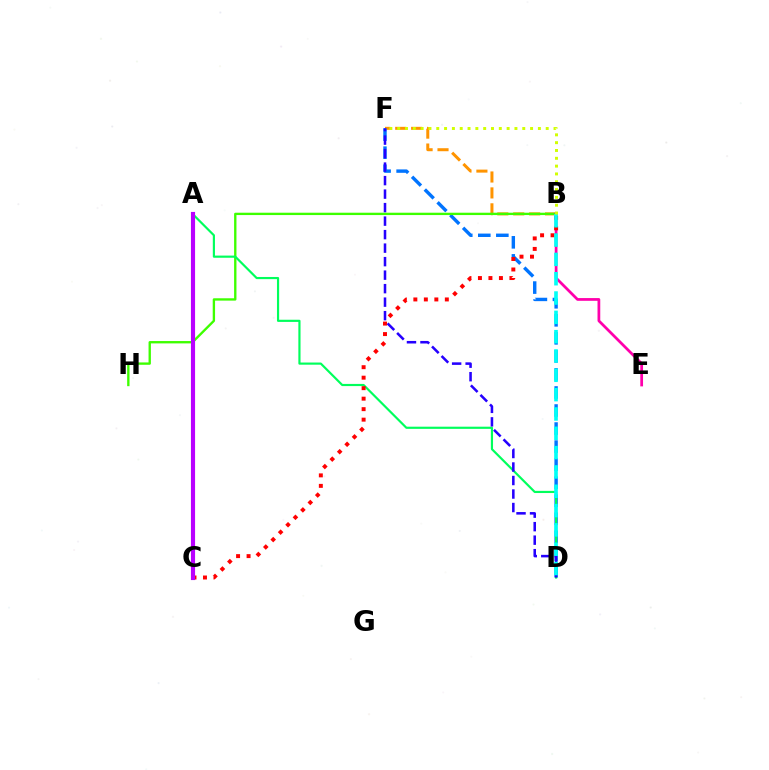{('B', 'F'): [{'color': '#ff9400', 'line_style': 'dashed', 'thickness': 2.16}, {'color': '#d1ff00', 'line_style': 'dotted', 'thickness': 2.12}], ('D', 'F'): [{'color': '#0074ff', 'line_style': 'dashed', 'thickness': 2.45}, {'color': '#2500ff', 'line_style': 'dashed', 'thickness': 1.83}], ('B', 'H'): [{'color': '#3dff00', 'line_style': 'solid', 'thickness': 1.69}], ('A', 'D'): [{'color': '#00ff5c', 'line_style': 'solid', 'thickness': 1.56}], ('B', 'E'): [{'color': '#ff00ac', 'line_style': 'solid', 'thickness': 1.98}], ('B', 'C'): [{'color': '#ff0000', 'line_style': 'dotted', 'thickness': 2.85}], ('A', 'C'): [{'color': '#b900ff', 'line_style': 'solid', 'thickness': 2.98}], ('B', 'D'): [{'color': '#00fff6', 'line_style': 'dashed', 'thickness': 2.62}]}